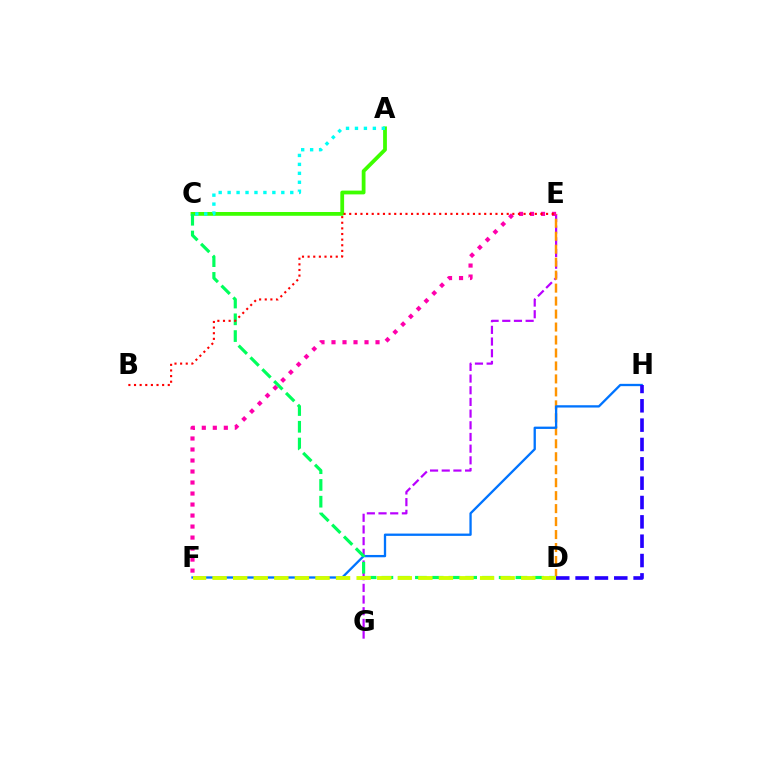{('E', 'G'): [{'color': '#b900ff', 'line_style': 'dashed', 'thickness': 1.59}], ('D', 'E'): [{'color': '#ff9400', 'line_style': 'dashed', 'thickness': 1.76}], ('A', 'C'): [{'color': '#3dff00', 'line_style': 'solid', 'thickness': 2.72}, {'color': '#00fff6', 'line_style': 'dotted', 'thickness': 2.43}], ('F', 'H'): [{'color': '#0074ff', 'line_style': 'solid', 'thickness': 1.66}], ('E', 'F'): [{'color': '#ff00ac', 'line_style': 'dotted', 'thickness': 2.99}], ('C', 'D'): [{'color': '#00ff5c', 'line_style': 'dashed', 'thickness': 2.28}], ('D', 'F'): [{'color': '#d1ff00', 'line_style': 'dashed', 'thickness': 2.8}], ('D', 'H'): [{'color': '#2500ff', 'line_style': 'dashed', 'thickness': 2.63}], ('B', 'E'): [{'color': '#ff0000', 'line_style': 'dotted', 'thickness': 1.53}]}